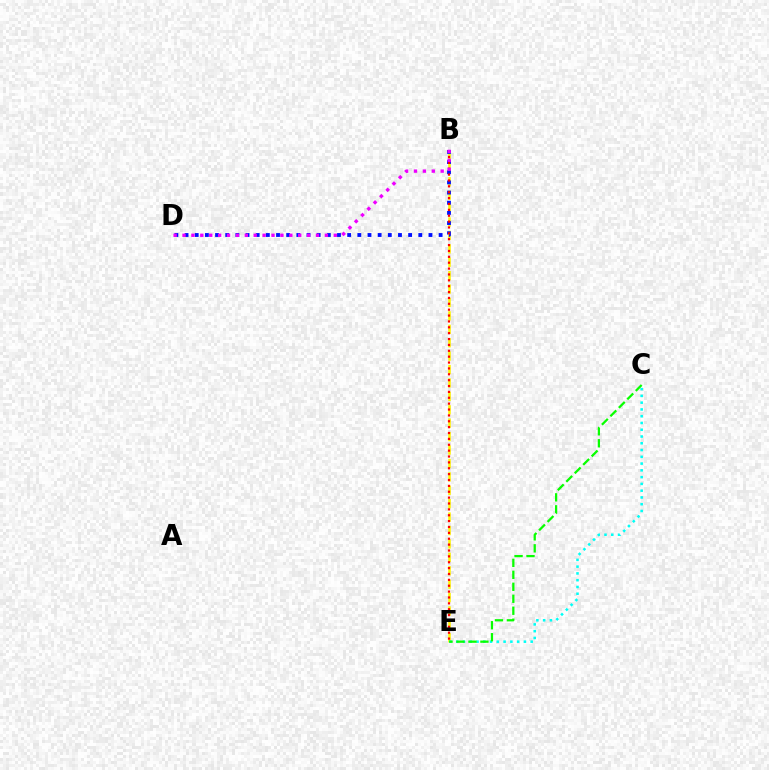{('B', 'E'): [{'color': '#fcf500', 'line_style': 'dashed', 'thickness': 1.82}, {'color': '#ff0000', 'line_style': 'dotted', 'thickness': 1.6}], ('B', 'D'): [{'color': '#0010ff', 'line_style': 'dotted', 'thickness': 2.76}, {'color': '#ee00ff', 'line_style': 'dotted', 'thickness': 2.42}], ('C', 'E'): [{'color': '#00fff6', 'line_style': 'dotted', 'thickness': 1.84}, {'color': '#08ff00', 'line_style': 'dashed', 'thickness': 1.63}]}